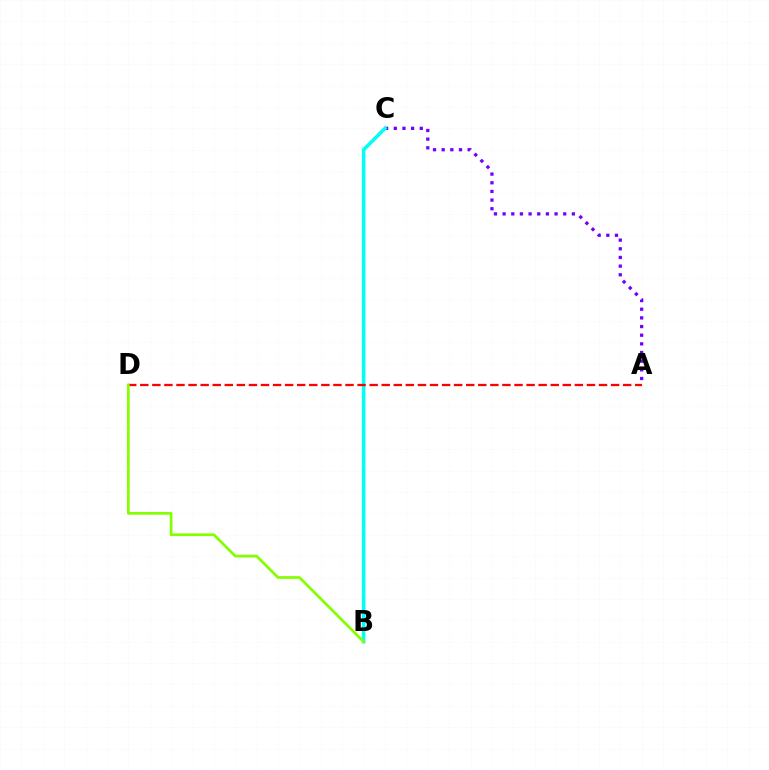{('A', 'C'): [{'color': '#7200ff', 'line_style': 'dotted', 'thickness': 2.35}], ('B', 'C'): [{'color': '#00fff6', 'line_style': 'solid', 'thickness': 2.57}], ('A', 'D'): [{'color': '#ff0000', 'line_style': 'dashed', 'thickness': 1.64}], ('B', 'D'): [{'color': '#84ff00', 'line_style': 'solid', 'thickness': 1.98}]}